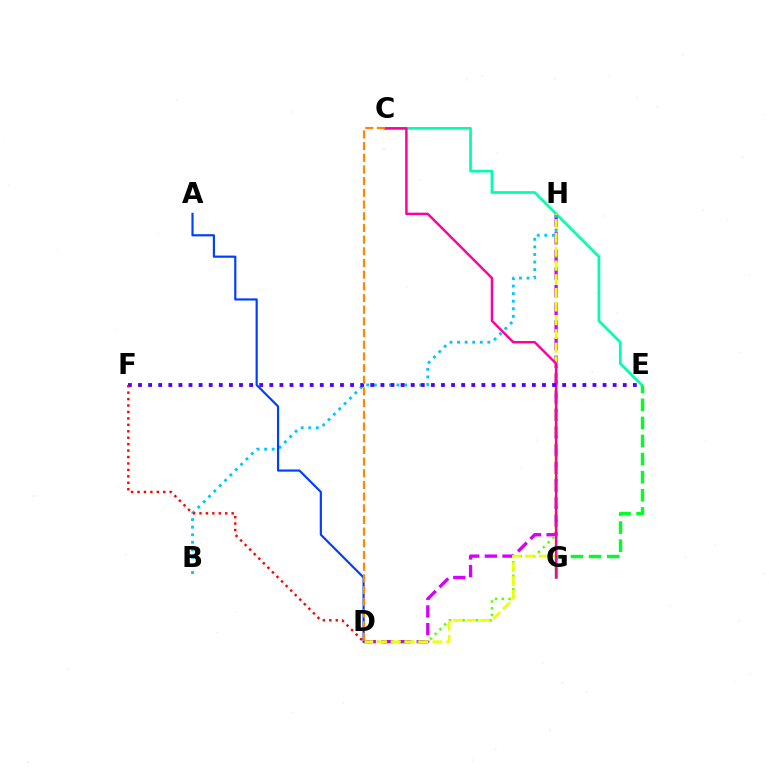{('C', 'E'): [{'color': '#00ffaf', 'line_style': 'solid', 'thickness': 1.95}], ('D', 'H'): [{'color': '#d600ff', 'line_style': 'dashed', 'thickness': 2.4}, {'color': '#66ff00', 'line_style': 'dotted', 'thickness': 1.83}, {'color': '#eeff00', 'line_style': 'dashed', 'thickness': 1.87}], ('B', 'H'): [{'color': '#00c7ff', 'line_style': 'dotted', 'thickness': 2.06}], ('E', 'G'): [{'color': '#00ff27', 'line_style': 'dashed', 'thickness': 2.46}], ('C', 'G'): [{'color': '#ff00a0', 'line_style': 'solid', 'thickness': 1.76}], ('A', 'D'): [{'color': '#003fff', 'line_style': 'solid', 'thickness': 1.56}], ('E', 'F'): [{'color': '#4f00ff', 'line_style': 'dotted', 'thickness': 2.74}], ('D', 'F'): [{'color': '#ff0000', 'line_style': 'dotted', 'thickness': 1.75}], ('C', 'D'): [{'color': '#ff8800', 'line_style': 'dashed', 'thickness': 1.59}]}